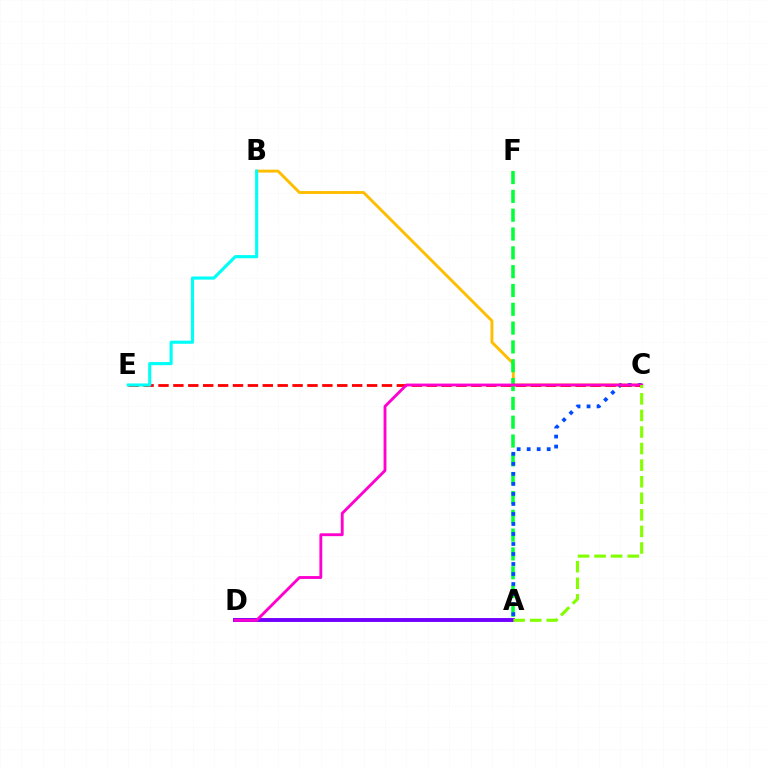{('B', 'C'): [{'color': '#ffbd00', 'line_style': 'solid', 'thickness': 2.09}], ('A', 'D'): [{'color': '#7200ff', 'line_style': 'solid', 'thickness': 2.81}], ('A', 'F'): [{'color': '#00ff39', 'line_style': 'dashed', 'thickness': 2.56}], ('A', 'C'): [{'color': '#004bff', 'line_style': 'dotted', 'thickness': 2.72}, {'color': '#84ff00', 'line_style': 'dashed', 'thickness': 2.25}], ('C', 'E'): [{'color': '#ff0000', 'line_style': 'dashed', 'thickness': 2.02}], ('C', 'D'): [{'color': '#ff00cf', 'line_style': 'solid', 'thickness': 2.06}], ('B', 'E'): [{'color': '#00fff6', 'line_style': 'solid', 'thickness': 2.25}]}